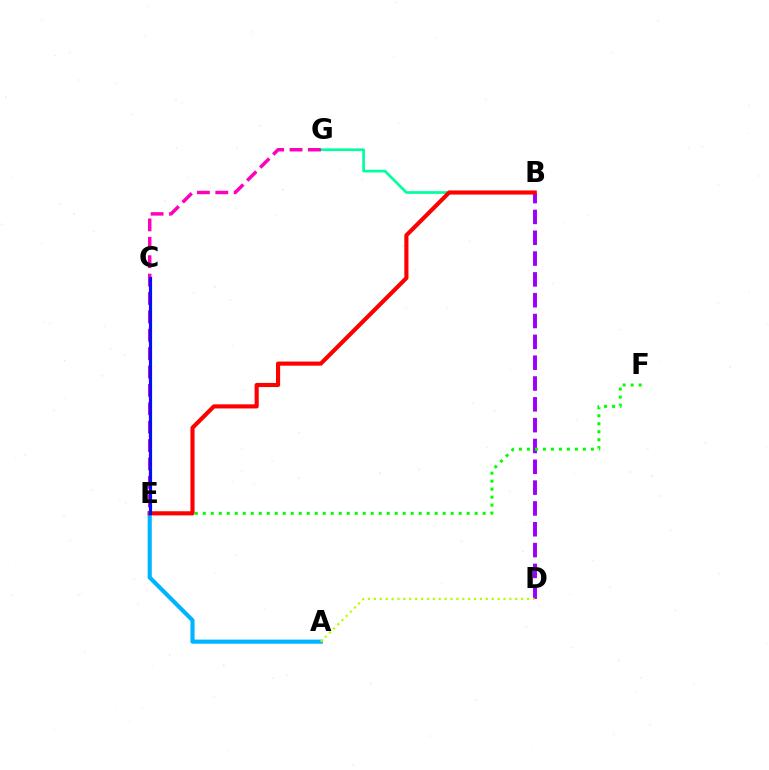{('C', 'E'): [{'color': '#ffa500', 'line_style': 'dotted', 'thickness': 1.71}, {'color': '#0010ff', 'line_style': 'solid', 'thickness': 2.29}], ('B', 'D'): [{'color': '#9b00ff', 'line_style': 'dashed', 'thickness': 2.83}], ('A', 'E'): [{'color': '#00b5ff', 'line_style': 'solid', 'thickness': 2.98}], ('A', 'D'): [{'color': '#b3ff00', 'line_style': 'dotted', 'thickness': 1.6}], ('B', 'G'): [{'color': '#00ff9d', 'line_style': 'solid', 'thickness': 1.93}], ('E', 'F'): [{'color': '#08ff00', 'line_style': 'dotted', 'thickness': 2.17}], ('B', 'E'): [{'color': '#ff0000', 'line_style': 'solid', 'thickness': 2.97}], ('E', 'G'): [{'color': '#ff00bd', 'line_style': 'dashed', 'thickness': 2.5}]}